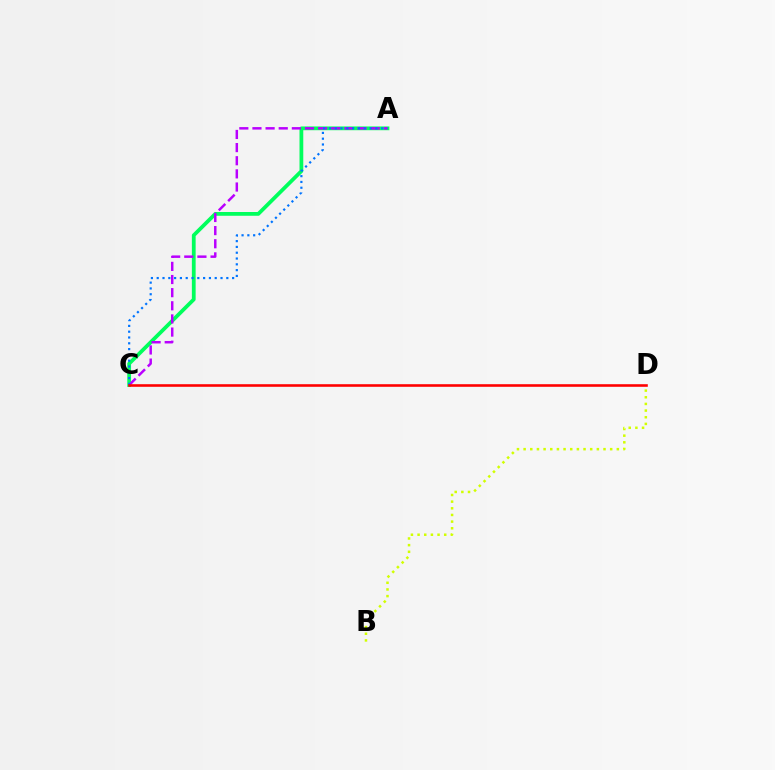{('A', 'C'): [{'color': '#00ff5c', 'line_style': 'solid', 'thickness': 2.72}, {'color': '#b900ff', 'line_style': 'dashed', 'thickness': 1.78}, {'color': '#0074ff', 'line_style': 'dotted', 'thickness': 1.58}], ('B', 'D'): [{'color': '#d1ff00', 'line_style': 'dotted', 'thickness': 1.81}], ('C', 'D'): [{'color': '#ff0000', 'line_style': 'solid', 'thickness': 1.87}]}